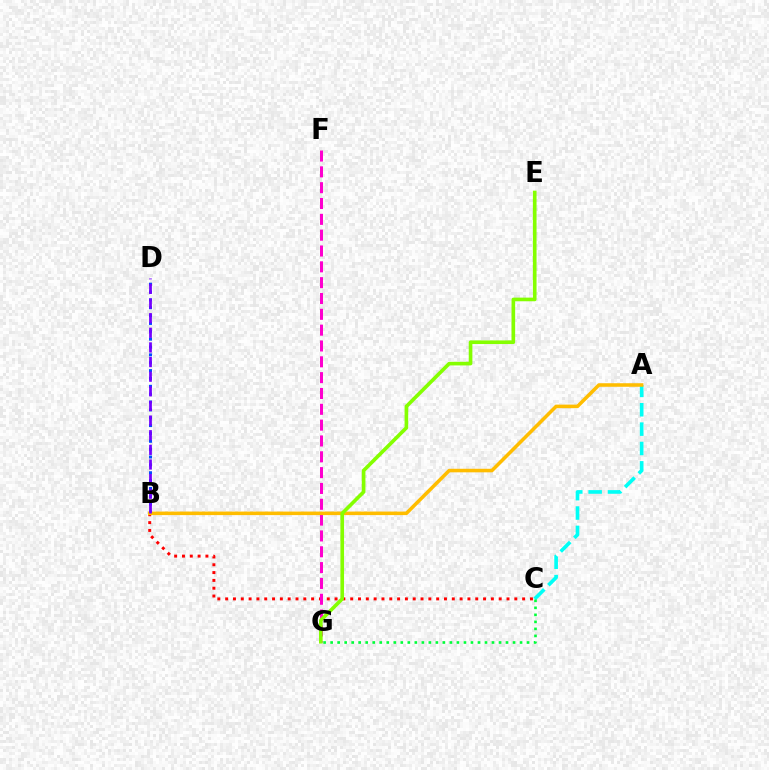{('B', 'C'): [{'color': '#ff0000', 'line_style': 'dotted', 'thickness': 2.12}], ('F', 'G'): [{'color': '#ff00cf', 'line_style': 'dashed', 'thickness': 2.15}], ('A', 'C'): [{'color': '#00fff6', 'line_style': 'dashed', 'thickness': 2.63}], ('B', 'D'): [{'color': '#004bff', 'line_style': 'dotted', 'thickness': 2.13}, {'color': '#7200ff', 'line_style': 'dashed', 'thickness': 1.99}], ('A', 'B'): [{'color': '#ffbd00', 'line_style': 'solid', 'thickness': 2.55}], ('C', 'G'): [{'color': '#00ff39', 'line_style': 'dotted', 'thickness': 1.91}], ('E', 'G'): [{'color': '#84ff00', 'line_style': 'solid', 'thickness': 2.62}]}